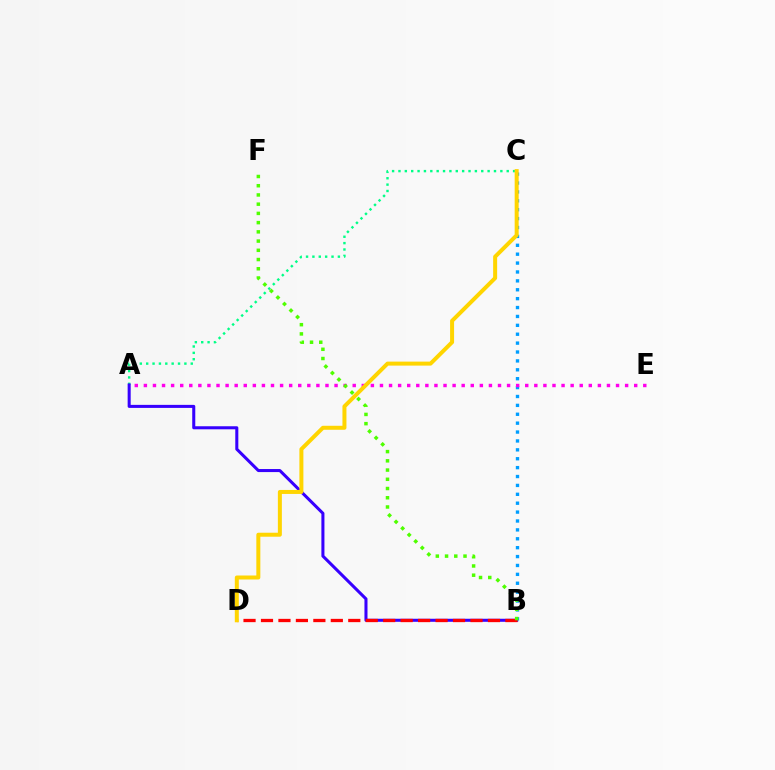{('A', 'C'): [{'color': '#00ff86', 'line_style': 'dotted', 'thickness': 1.73}], ('A', 'B'): [{'color': '#3700ff', 'line_style': 'solid', 'thickness': 2.19}], ('B', 'C'): [{'color': '#009eff', 'line_style': 'dotted', 'thickness': 2.42}], ('A', 'E'): [{'color': '#ff00ed', 'line_style': 'dotted', 'thickness': 2.47}], ('B', 'D'): [{'color': '#ff0000', 'line_style': 'dashed', 'thickness': 2.37}], ('B', 'F'): [{'color': '#4fff00', 'line_style': 'dotted', 'thickness': 2.51}], ('C', 'D'): [{'color': '#ffd500', 'line_style': 'solid', 'thickness': 2.88}]}